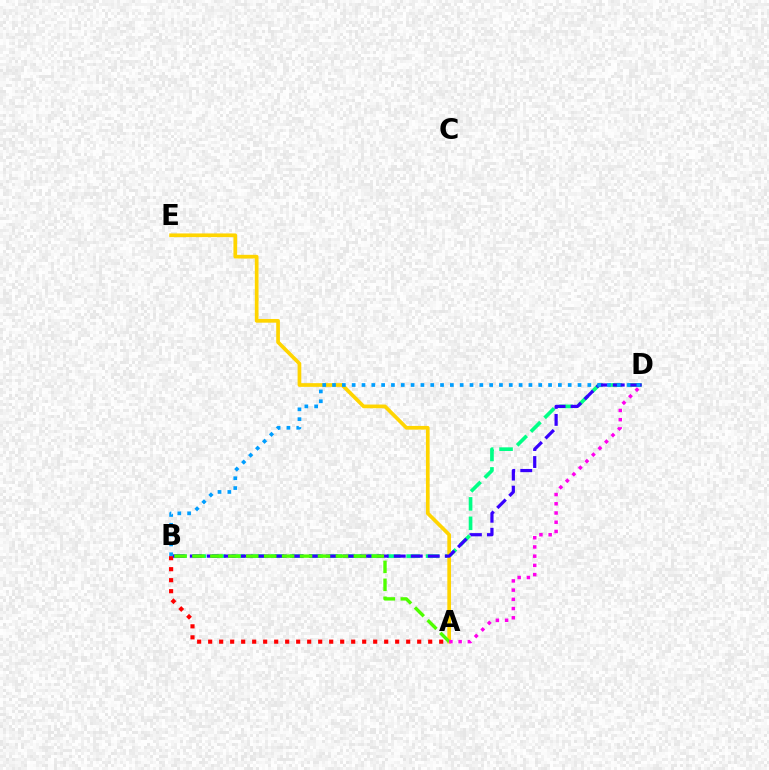{('A', 'B'): [{'color': '#ff0000', 'line_style': 'dotted', 'thickness': 2.99}, {'color': '#4fff00', 'line_style': 'dashed', 'thickness': 2.44}], ('B', 'D'): [{'color': '#00ff86', 'line_style': 'dashed', 'thickness': 2.64}, {'color': '#3700ff', 'line_style': 'dashed', 'thickness': 2.31}, {'color': '#009eff', 'line_style': 'dotted', 'thickness': 2.67}], ('A', 'E'): [{'color': '#ffd500', 'line_style': 'solid', 'thickness': 2.66}], ('A', 'D'): [{'color': '#ff00ed', 'line_style': 'dotted', 'thickness': 2.51}]}